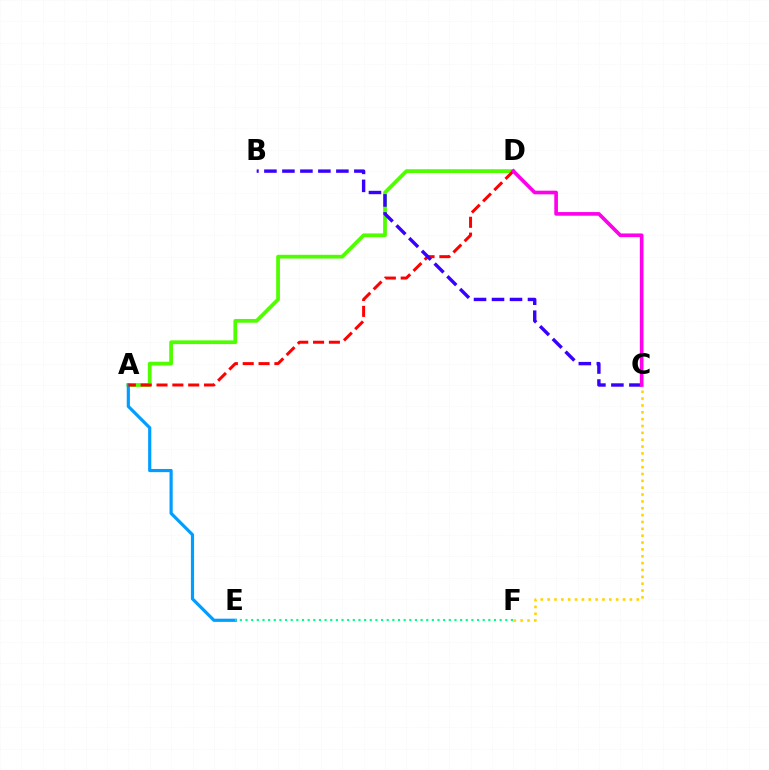{('A', 'D'): [{'color': '#4fff00', 'line_style': 'solid', 'thickness': 2.7}, {'color': '#ff0000', 'line_style': 'dashed', 'thickness': 2.15}], ('A', 'E'): [{'color': '#009eff', 'line_style': 'solid', 'thickness': 2.29}], ('C', 'F'): [{'color': '#ffd500', 'line_style': 'dotted', 'thickness': 1.86}], ('E', 'F'): [{'color': '#00ff86', 'line_style': 'dotted', 'thickness': 1.53}], ('B', 'C'): [{'color': '#3700ff', 'line_style': 'dashed', 'thickness': 2.44}], ('C', 'D'): [{'color': '#ff00ed', 'line_style': 'solid', 'thickness': 2.63}]}